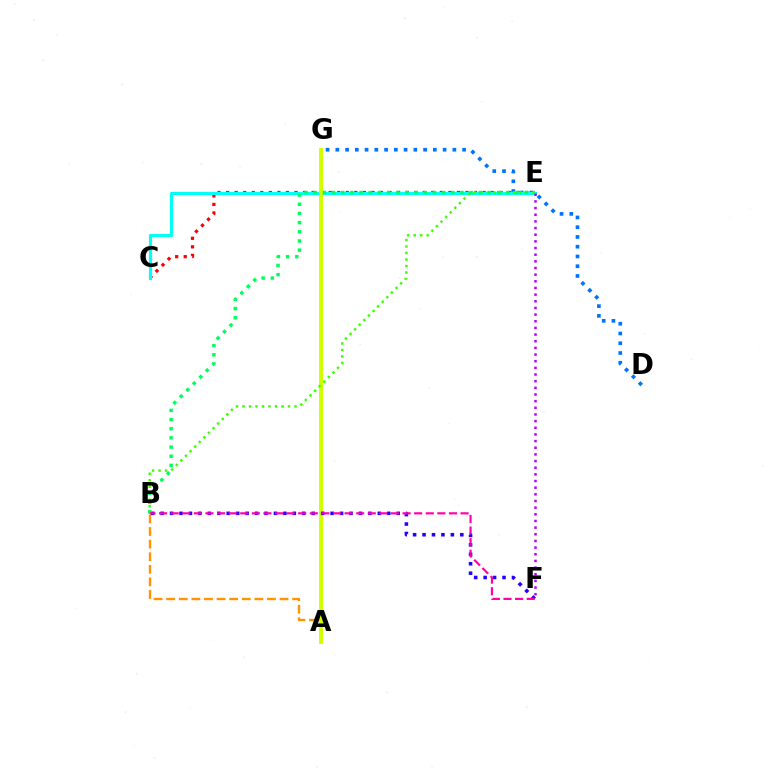{('C', 'E'): [{'color': '#ff0000', 'line_style': 'dotted', 'thickness': 2.32}, {'color': '#00fff6', 'line_style': 'solid', 'thickness': 2.29}], ('D', 'G'): [{'color': '#0074ff', 'line_style': 'dotted', 'thickness': 2.65}], ('A', 'B'): [{'color': '#ff9400', 'line_style': 'dashed', 'thickness': 1.71}], ('A', 'G'): [{'color': '#d1ff00', 'line_style': 'solid', 'thickness': 2.88}], ('B', 'E'): [{'color': '#3dff00', 'line_style': 'dotted', 'thickness': 1.77}, {'color': '#00ff5c', 'line_style': 'dotted', 'thickness': 2.49}], ('B', 'F'): [{'color': '#2500ff', 'line_style': 'dotted', 'thickness': 2.57}, {'color': '#ff00ac', 'line_style': 'dashed', 'thickness': 1.58}], ('E', 'F'): [{'color': '#b900ff', 'line_style': 'dotted', 'thickness': 1.81}]}